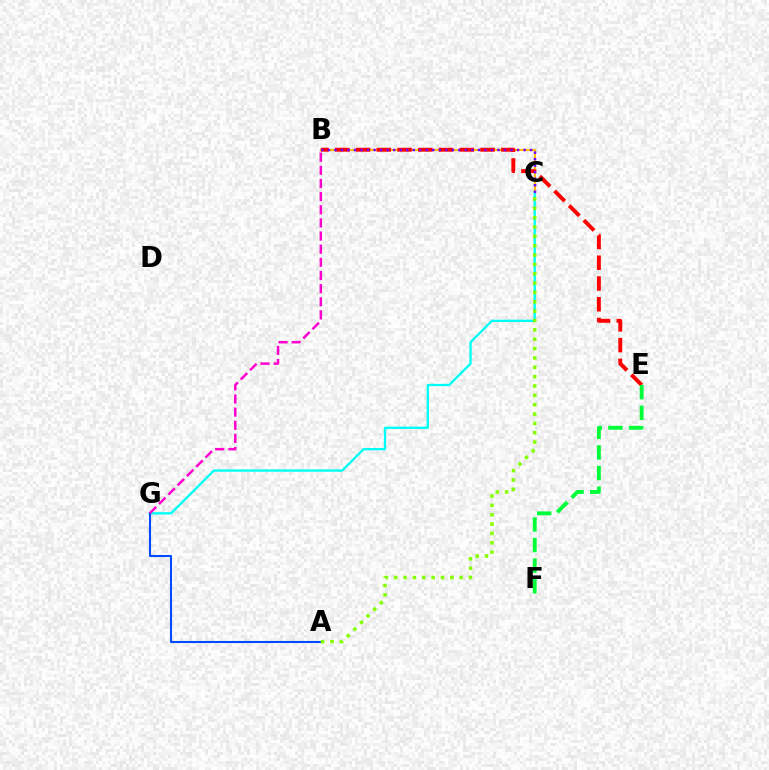{('B', 'C'): [{'color': '#ffbd00', 'line_style': 'solid', 'thickness': 1.52}, {'color': '#7200ff', 'line_style': 'dotted', 'thickness': 1.77}], ('B', 'E'): [{'color': '#ff0000', 'line_style': 'dashed', 'thickness': 2.82}], ('C', 'G'): [{'color': '#00fff6', 'line_style': 'solid', 'thickness': 1.68}], ('A', 'G'): [{'color': '#004bff', 'line_style': 'solid', 'thickness': 1.5}], ('B', 'G'): [{'color': '#ff00cf', 'line_style': 'dashed', 'thickness': 1.79}], ('E', 'F'): [{'color': '#00ff39', 'line_style': 'dashed', 'thickness': 2.8}], ('A', 'C'): [{'color': '#84ff00', 'line_style': 'dotted', 'thickness': 2.54}]}